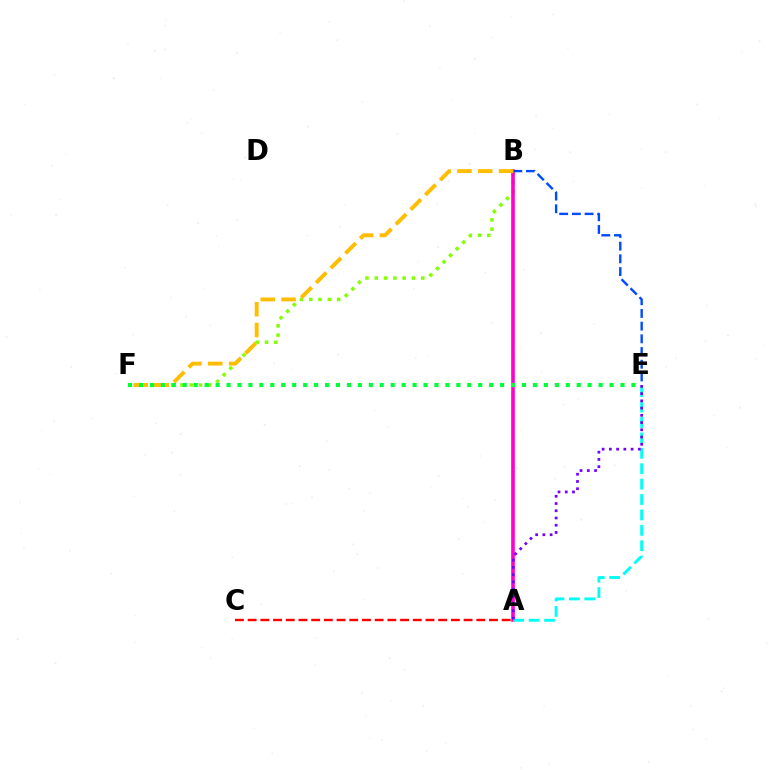{('B', 'F'): [{'color': '#84ff00', 'line_style': 'dotted', 'thickness': 2.53}, {'color': '#ffbd00', 'line_style': 'dashed', 'thickness': 2.83}], ('A', 'B'): [{'color': '#ff00cf', 'line_style': 'solid', 'thickness': 2.6}], ('B', 'E'): [{'color': '#004bff', 'line_style': 'dashed', 'thickness': 1.72}], ('A', 'C'): [{'color': '#ff0000', 'line_style': 'dashed', 'thickness': 1.73}], ('A', 'E'): [{'color': '#00fff6', 'line_style': 'dashed', 'thickness': 2.09}, {'color': '#7200ff', 'line_style': 'dotted', 'thickness': 1.97}], ('E', 'F'): [{'color': '#00ff39', 'line_style': 'dotted', 'thickness': 2.97}]}